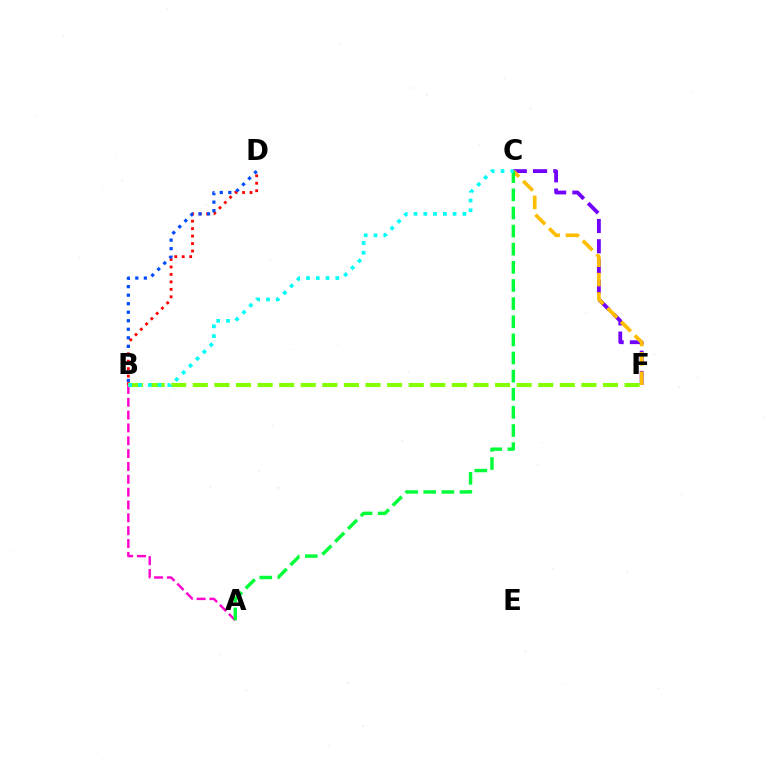{('B', 'D'): [{'color': '#ff0000', 'line_style': 'dotted', 'thickness': 2.03}, {'color': '#004bff', 'line_style': 'dotted', 'thickness': 2.32}], ('A', 'B'): [{'color': '#ff00cf', 'line_style': 'dashed', 'thickness': 1.75}], ('C', 'F'): [{'color': '#7200ff', 'line_style': 'dashed', 'thickness': 2.75}, {'color': '#ffbd00', 'line_style': 'dashed', 'thickness': 2.63}], ('B', 'F'): [{'color': '#84ff00', 'line_style': 'dashed', 'thickness': 2.93}], ('A', 'C'): [{'color': '#00ff39', 'line_style': 'dashed', 'thickness': 2.46}], ('B', 'C'): [{'color': '#00fff6', 'line_style': 'dotted', 'thickness': 2.66}]}